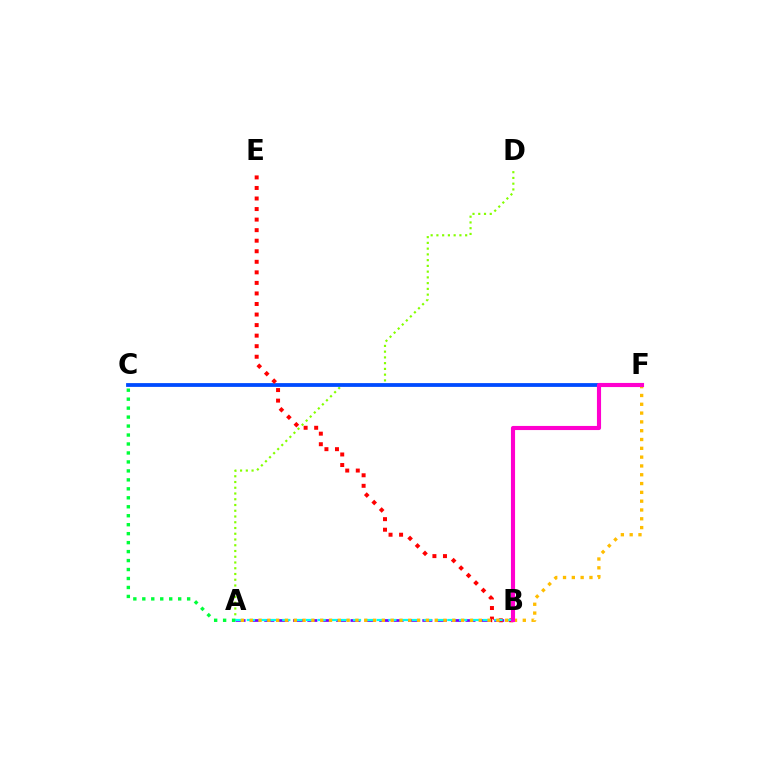{('A', 'D'): [{'color': '#84ff00', 'line_style': 'dotted', 'thickness': 1.56}], ('A', 'B'): [{'color': '#7200ff', 'line_style': 'dashed', 'thickness': 1.95}, {'color': '#00fff6', 'line_style': 'dashed', 'thickness': 1.6}], ('C', 'F'): [{'color': '#004bff', 'line_style': 'solid', 'thickness': 2.73}], ('B', 'E'): [{'color': '#ff0000', 'line_style': 'dotted', 'thickness': 2.87}], ('A', 'F'): [{'color': '#ffbd00', 'line_style': 'dotted', 'thickness': 2.39}], ('B', 'F'): [{'color': '#ff00cf', 'line_style': 'solid', 'thickness': 2.96}], ('A', 'C'): [{'color': '#00ff39', 'line_style': 'dotted', 'thickness': 2.44}]}